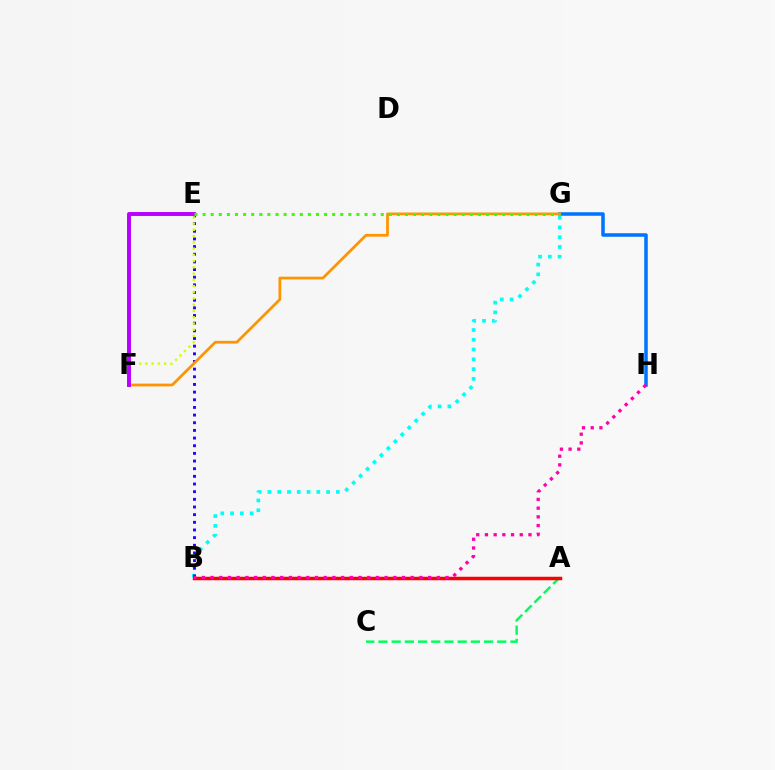{('G', 'H'): [{'color': '#0074ff', 'line_style': 'solid', 'thickness': 2.53}], ('A', 'C'): [{'color': '#00ff5c', 'line_style': 'dashed', 'thickness': 1.79}], ('A', 'B'): [{'color': '#ff0000', 'line_style': 'solid', 'thickness': 2.51}], ('B', 'G'): [{'color': '#00fff6', 'line_style': 'dotted', 'thickness': 2.66}], ('B', 'E'): [{'color': '#2500ff', 'line_style': 'dotted', 'thickness': 2.08}], ('E', 'F'): [{'color': '#d1ff00', 'line_style': 'dotted', 'thickness': 1.7}, {'color': '#b900ff', 'line_style': 'solid', 'thickness': 2.83}], ('F', 'G'): [{'color': '#ff9400', 'line_style': 'solid', 'thickness': 1.98}], ('E', 'G'): [{'color': '#3dff00', 'line_style': 'dotted', 'thickness': 2.2}], ('B', 'H'): [{'color': '#ff00ac', 'line_style': 'dotted', 'thickness': 2.36}]}